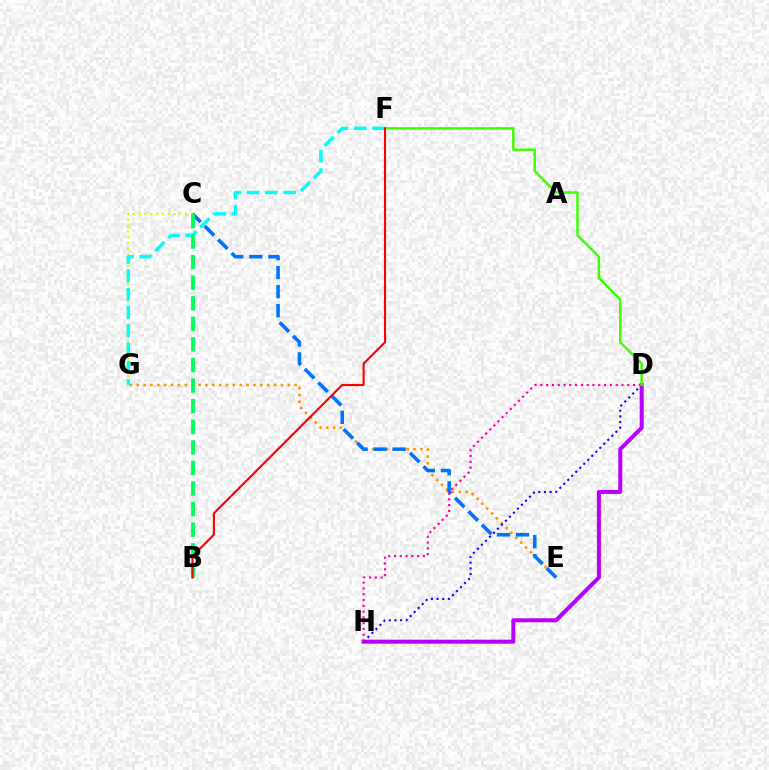{('E', 'G'): [{'color': '#ff9400', 'line_style': 'dotted', 'thickness': 1.87}], ('D', 'H'): [{'color': '#b900ff', 'line_style': 'solid', 'thickness': 2.88}, {'color': '#2500ff', 'line_style': 'dotted', 'thickness': 1.54}, {'color': '#ff00ac', 'line_style': 'dotted', 'thickness': 1.57}], ('C', 'G'): [{'color': '#d1ff00', 'line_style': 'dotted', 'thickness': 1.58}], ('C', 'E'): [{'color': '#0074ff', 'line_style': 'dashed', 'thickness': 2.59}], ('D', 'F'): [{'color': '#3dff00', 'line_style': 'solid', 'thickness': 1.77}], ('F', 'G'): [{'color': '#00fff6', 'line_style': 'dashed', 'thickness': 2.49}], ('B', 'C'): [{'color': '#00ff5c', 'line_style': 'dashed', 'thickness': 2.8}], ('B', 'F'): [{'color': '#ff0000', 'line_style': 'solid', 'thickness': 1.53}]}